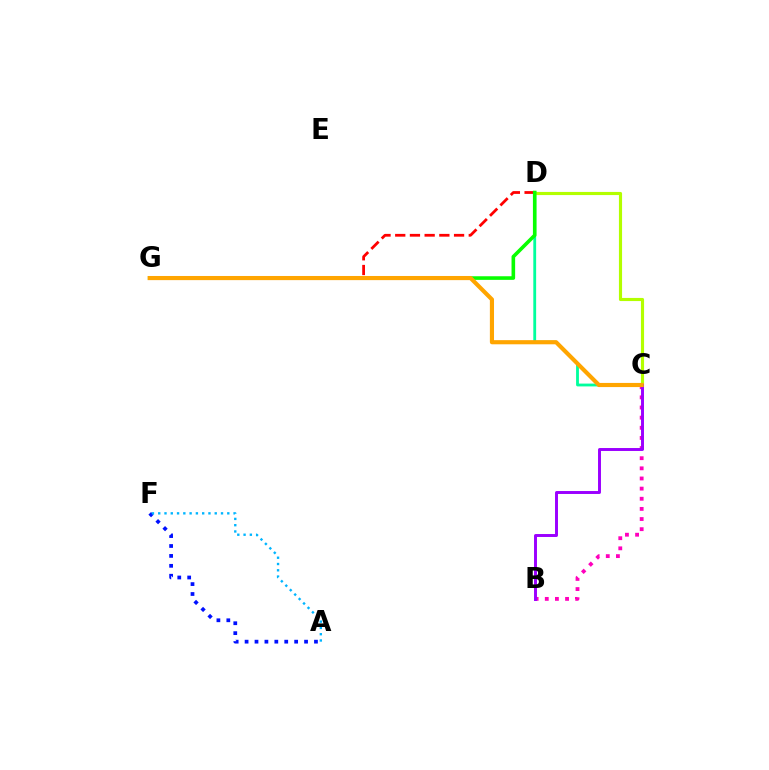{('C', 'D'): [{'color': '#00ff9d', 'line_style': 'solid', 'thickness': 2.03}, {'color': '#b3ff00', 'line_style': 'solid', 'thickness': 2.26}], ('B', 'C'): [{'color': '#ff00bd', 'line_style': 'dotted', 'thickness': 2.75}, {'color': '#9b00ff', 'line_style': 'solid', 'thickness': 2.12}], ('A', 'F'): [{'color': '#0010ff', 'line_style': 'dotted', 'thickness': 2.69}, {'color': '#00b5ff', 'line_style': 'dotted', 'thickness': 1.71}], ('D', 'G'): [{'color': '#ff0000', 'line_style': 'dashed', 'thickness': 2.0}, {'color': '#08ff00', 'line_style': 'solid', 'thickness': 2.6}], ('C', 'G'): [{'color': '#ffa500', 'line_style': 'solid', 'thickness': 2.98}]}